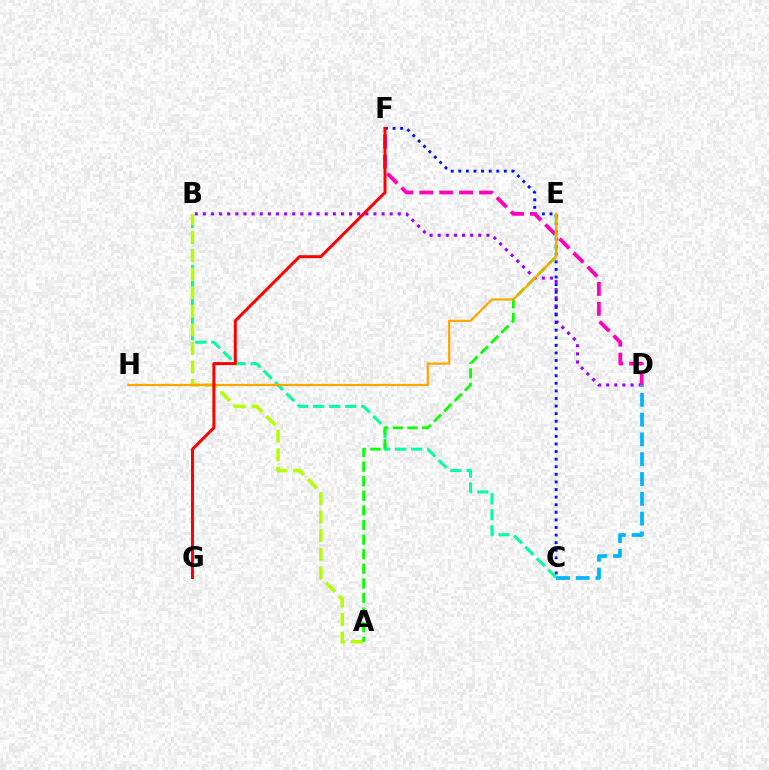{('B', 'D'): [{'color': '#9b00ff', 'line_style': 'dotted', 'thickness': 2.21}], ('C', 'D'): [{'color': '#00b5ff', 'line_style': 'dashed', 'thickness': 2.69}], ('C', 'F'): [{'color': '#0010ff', 'line_style': 'dotted', 'thickness': 2.06}], ('B', 'C'): [{'color': '#00ff9d', 'line_style': 'dashed', 'thickness': 2.18}], ('D', 'F'): [{'color': '#ff00bd', 'line_style': 'dashed', 'thickness': 2.7}], ('A', 'B'): [{'color': '#b3ff00', 'line_style': 'dashed', 'thickness': 2.52}], ('A', 'E'): [{'color': '#08ff00', 'line_style': 'dashed', 'thickness': 1.98}], ('E', 'H'): [{'color': '#ffa500', 'line_style': 'solid', 'thickness': 1.59}], ('F', 'G'): [{'color': '#ff0000', 'line_style': 'solid', 'thickness': 2.15}]}